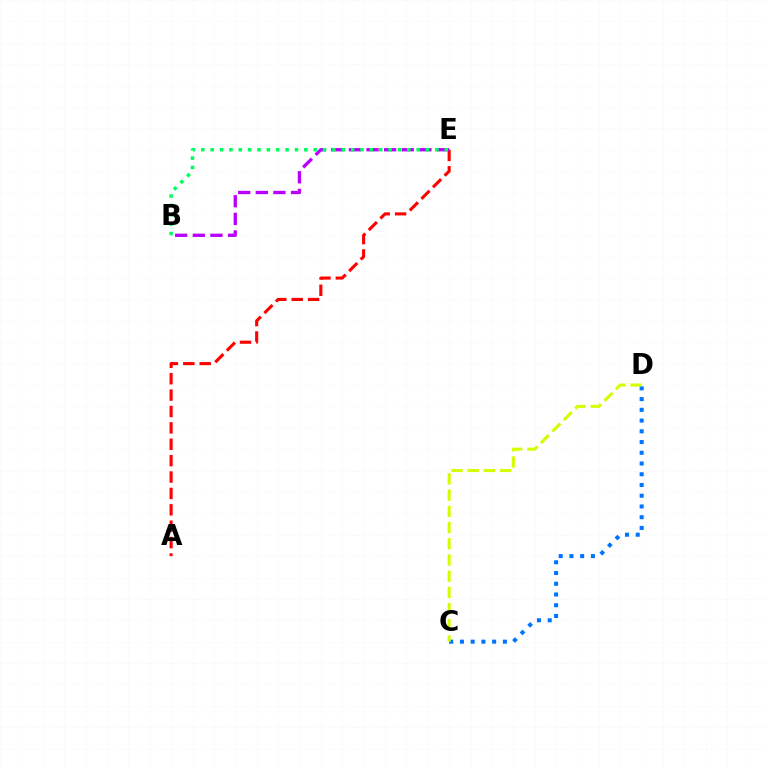{('A', 'E'): [{'color': '#ff0000', 'line_style': 'dashed', 'thickness': 2.23}], ('C', 'D'): [{'color': '#0074ff', 'line_style': 'dotted', 'thickness': 2.92}, {'color': '#d1ff00', 'line_style': 'dashed', 'thickness': 2.2}], ('B', 'E'): [{'color': '#b900ff', 'line_style': 'dashed', 'thickness': 2.39}, {'color': '#00ff5c', 'line_style': 'dotted', 'thickness': 2.54}]}